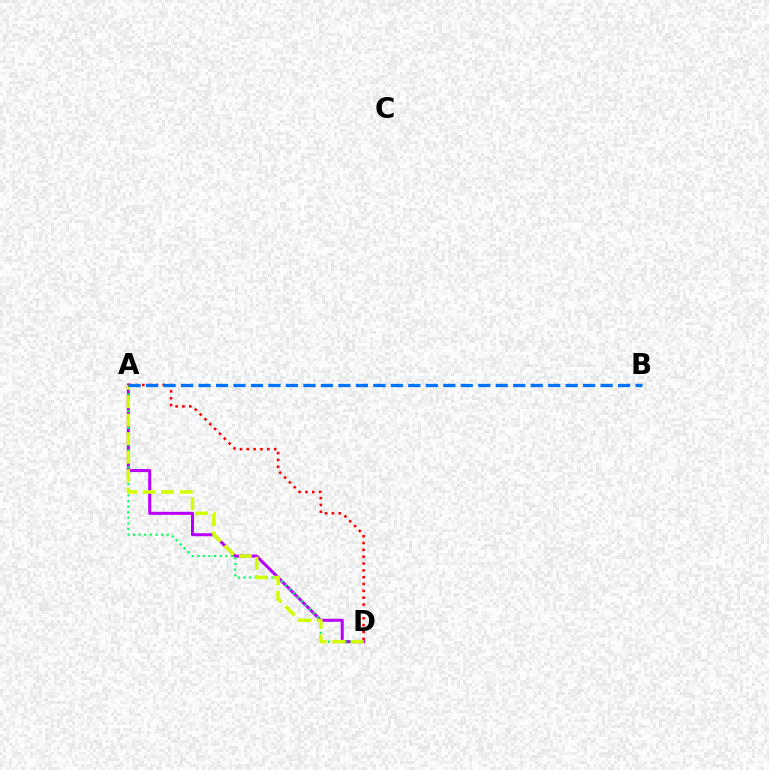{('A', 'D'): [{'color': '#b900ff', 'line_style': 'solid', 'thickness': 2.19}, {'color': '#00ff5c', 'line_style': 'dotted', 'thickness': 1.53}, {'color': '#d1ff00', 'line_style': 'dashed', 'thickness': 2.51}, {'color': '#ff0000', 'line_style': 'dotted', 'thickness': 1.86}], ('A', 'B'): [{'color': '#0074ff', 'line_style': 'dashed', 'thickness': 2.37}]}